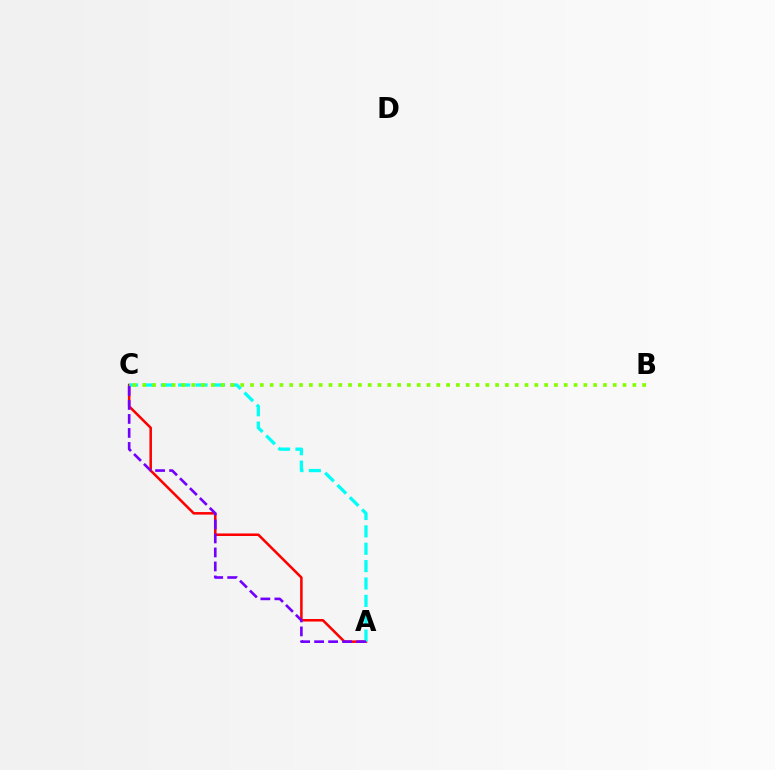{('A', 'C'): [{'color': '#ff0000', 'line_style': 'solid', 'thickness': 1.83}, {'color': '#00fff6', 'line_style': 'dashed', 'thickness': 2.36}, {'color': '#7200ff', 'line_style': 'dashed', 'thickness': 1.9}], ('B', 'C'): [{'color': '#84ff00', 'line_style': 'dotted', 'thickness': 2.66}]}